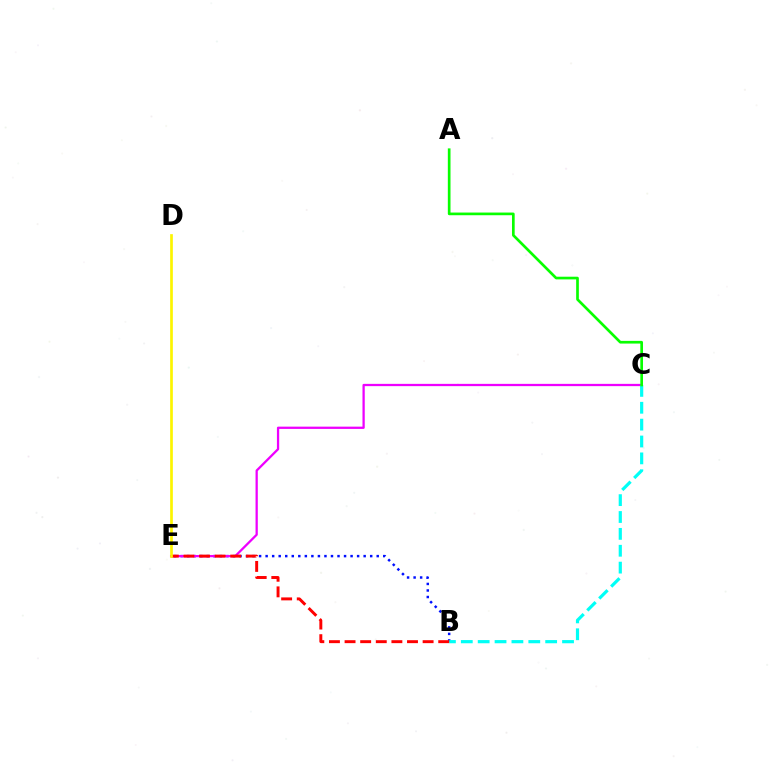{('B', 'E'): [{'color': '#0010ff', 'line_style': 'dotted', 'thickness': 1.78}, {'color': '#ff0000', 'line_style': 'dashed', 'thickness': 2.12}], ('C', 'E'): [{'color': '#ee00ff', 'line_style': 'solid', 'thickness': 1.64}], ('B', 'C'): [{'color': '#00fff6', 'line_style': 'dashed', 'thickness': 2.29}], ('A', 'C'): [{'color': '#08ff00', 'line_style': 'solid', 'thickness': 1.93}], ('D', 'E'): [{'color': '#fcf500', 'line_style': 'solid', 'thickness': 1.94}]}